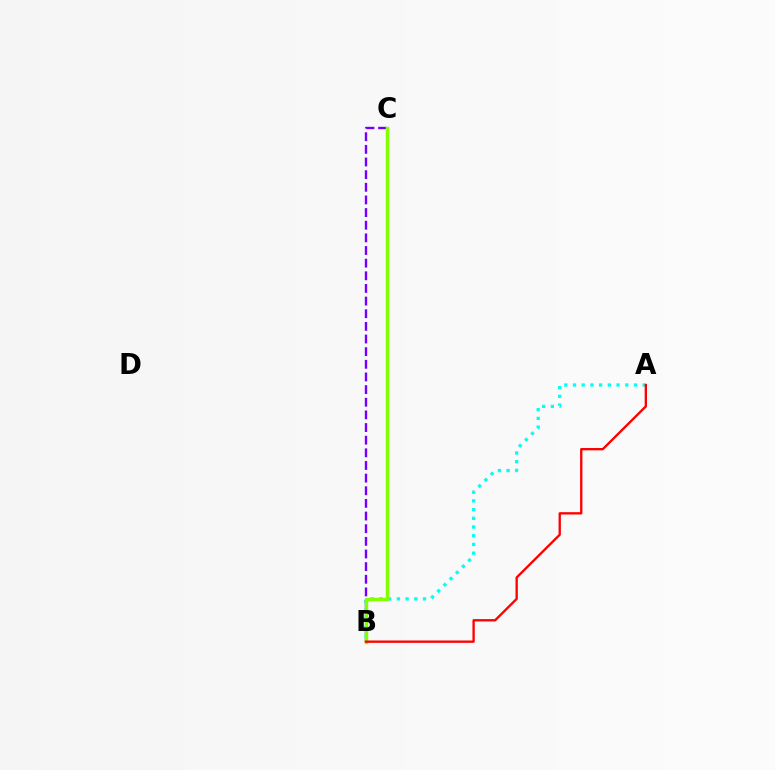{('A', 'B'): [{'color': '#00fff6', 'line_style': 'dotted', 'thickness': 2.37}, {'color': '#ff0000', 'line_style': 'solid', 'thickness': 1.68}], ('B', 'C'): [{'color': '#7200ff', 'line_style': 'dashed', 'thickness': 1.72}, {'color': '#84ff00', 'line_style': 'solid', 'thickness': 2.52}]}